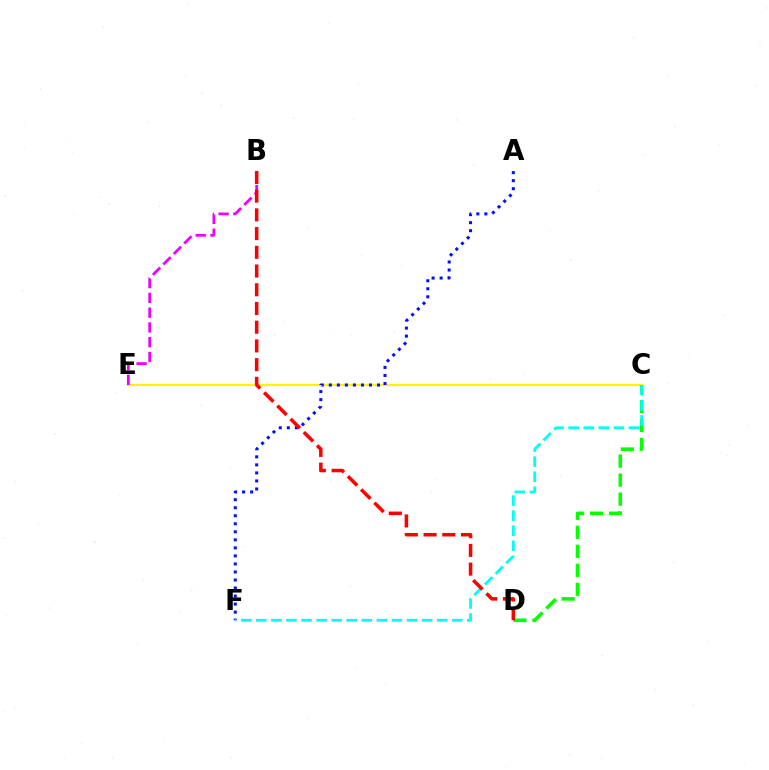{('C', 'E'): [{'color': '#fcf500', 'line_style': 'solid', 'thickness': 1.6}], ('C', 'D'): [{'color': '#08ff00', 'line_style': 'dashed', 'thickness': 2.58}], ('A', 'F'): [{'color': '#0010ff', 'line_style': 'dotted', 'thickness': 2.18}], ('C', 'F'): [{'color': '#00fff6', 'line_style': 'dashed', 'thickness': 2.05}], ('B', 'E'): [{'color': '#ee00ff', 'line_style': 'dashed', 'thickness': 2.01}], ('B', 'D'): [{'color': '#ff0000', 'line_style': 'dashed', 'thickness': 2.54}]}